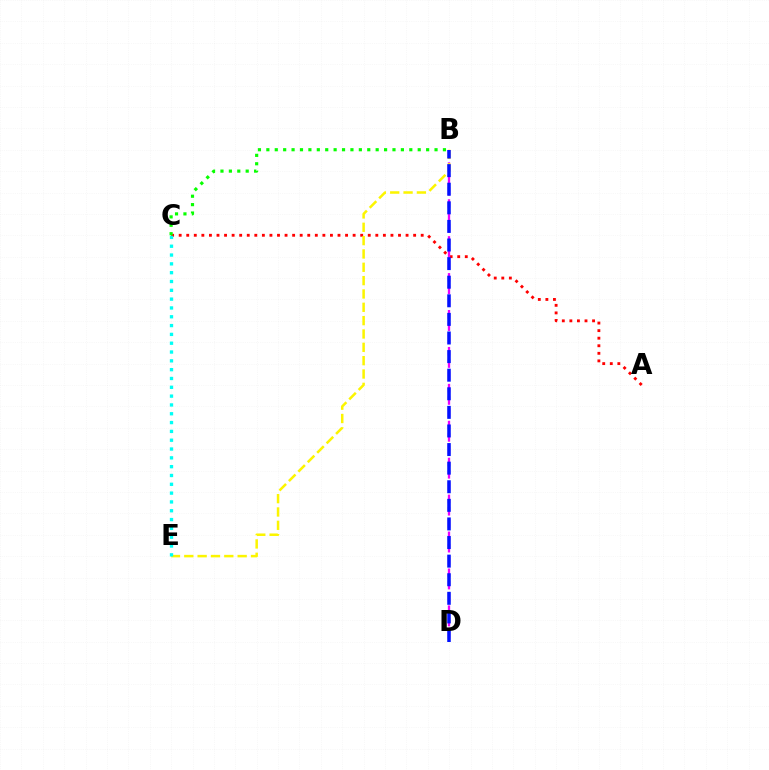{('A', 'C'): [{'color': '#ff0000', 'line_style': 'dotted', 'thickness': 2.05}], ('B', 'D'): [{'color': '#ee00ff', 'line_style': 'dashed', 'thickness': 1.67}, {'color': '#0010ff', 'line_style': 'dashed', 'thickness': 2.53}], ('B', 'E'): [{'color': '#fcf500', 'line_style': 'dashed', 'thickness': 1.81}], ('C', 'E'): [{'color': '#00fff6', 'line_style': 'dotted', 'thickness': 2.4}], ('B', 'C'): [{'color': '#08ff00', 'line_style': 'dotted', 'thickness': 2.28}]}